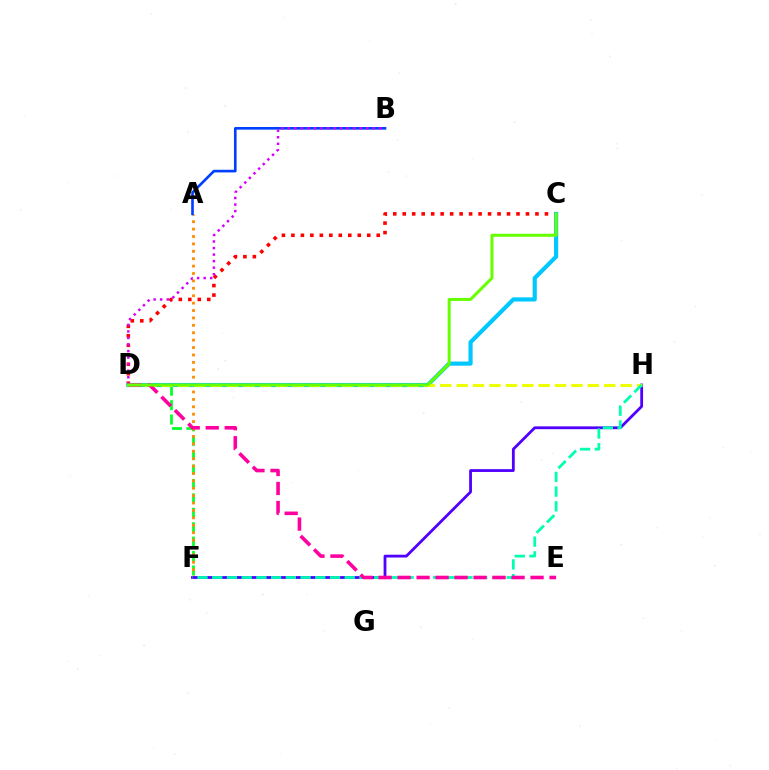{('D', 'F'): [{'color': '#00ff27', 'line_style': 'dashed', 'thickness': 1.96}], ('C', 'D'): [{'color': '#ff0000', 'line_style': 'dotted', 'thickness': 2.58}, {'color': '#00c7ff', 'line_style': 'solid', 'thickness': 2.99}, {'color': '#66ff00', 'line_style': 'solid', 'thickness': 2.16}], ('A', 'F'): [{'color': '#ff8800', 'line_style': 'dotted', 'thickness': 2.01}], ('A', 'B'): [{'color': '#003fff', 'line_style': 'solid', 'thickness': 1.9}], ('F', 'H'): [{'color': '#4f00ff', 'line_style': 'solid', 'thickness': 2.02}, {'color': '#00ffaf', 'line_style': 'dashed', 'thickness': 2.0}], ('B', 'D'): [{'color': '#d600ff', 'line_style': 'dotted', 'thickness': 1.78}], ('D', 'H'): [{'color': '#eeff00', 'line_style': 'dashed', 'thickness': 2.23}], ('D', 'E'): [{'color': '#ff00a0', 'line_style': 'dashed', 'thickness': 2.58}]}